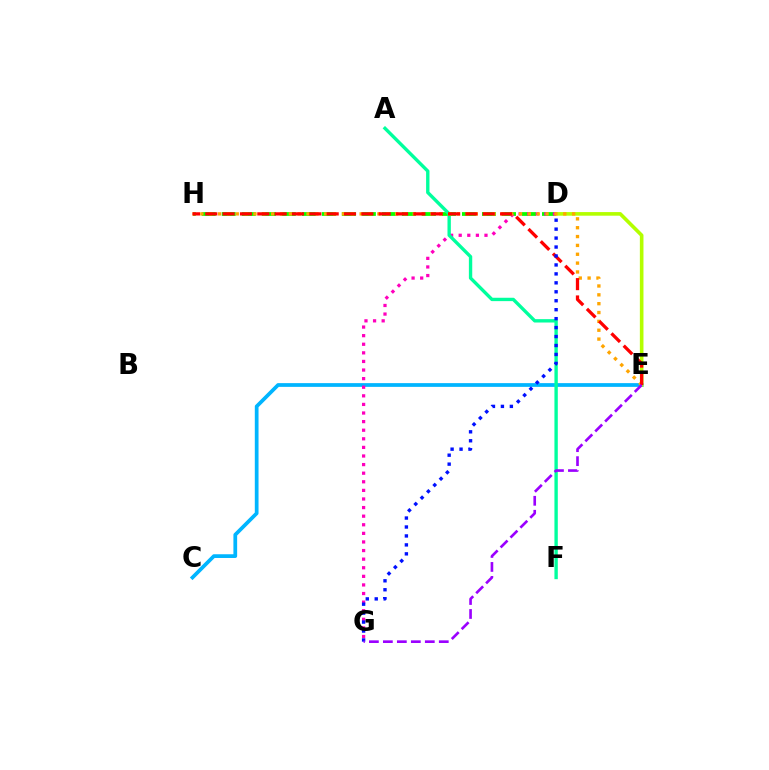{('D', 'H'): [{'color': '#08ff00', 'line_style': 'dashed', 'thickness': 2.72}], ('C', 'E'): [{'color': '#00b5ff', 'line_style': 'solid', 'thickness': 2.69}], ('D', 'E'): [{'color': '#b3ff00', 'line_style': 'solid', 'thickness': 2.6}], ('D', 'G'): [{'color': '#ff00bd', 'line_style': 'dotted', 'thickness': 2.34}, {'color': '#0010ff', 'line_style': 'dotted', 'thickness': 2.43}], ('A', 'F'): [{'color': '#00ff9d', 'line_style': 'solid', 'thickness': 2.42}], ('E', 'H'): [{'color': '#ffa500', 'line_style': 'dotted', 'thickness': 2.4}, {'color': '#ff0000', 'line_style': 'dashed', 'thickness': 2.36}], ('E', 'G'): [{'color': '#9b00ff', 'line_style': 'dashed', 'thickness': 1.9}]}